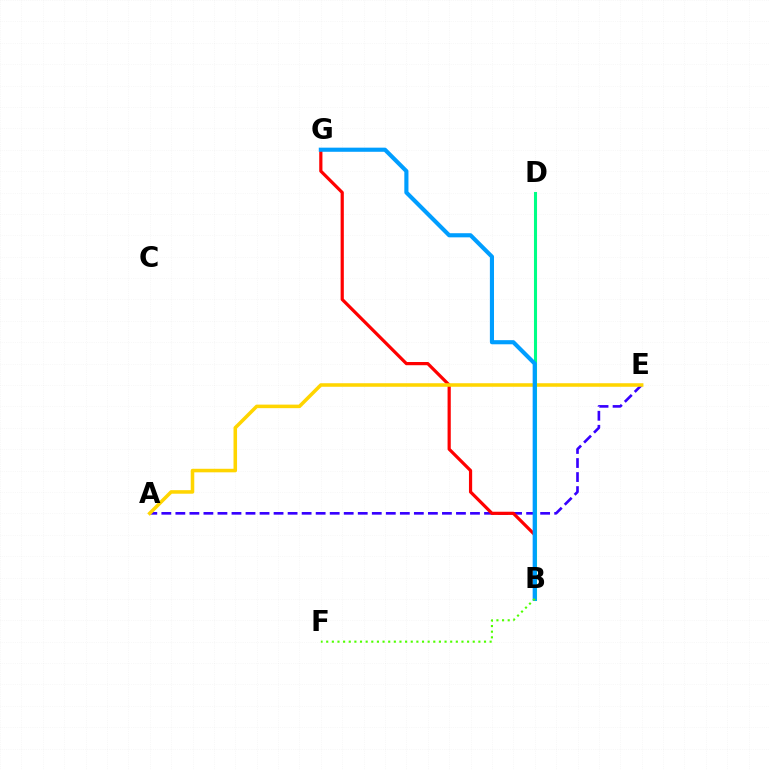{('A', 'E'): [{'color': '#3700ff', 'line_style': 'dashed', 'thickness': 1.91}, {'color': '#ffd500', 'line_style': 'solid', 'thickness': 2.55}], ('B', 'D'): [{'color': '#ff00ed', 'line_style': 'solid', 'thickness': 2.16}, {'color': '#00ff86', 'line_style': 'solid', 'thickness': 2.21}], ('B', 'G'): [{'color': '#ff0000', 'line_style': 'solid', 'thickness': 2.31}, {'color': '#009eff', 'line_style': 'solid', 'thickness': 2.97}], ('B', 'F'): [{'color': '#4fff00', 'line_style': 'dotted', 'thickness': 1.53}]}